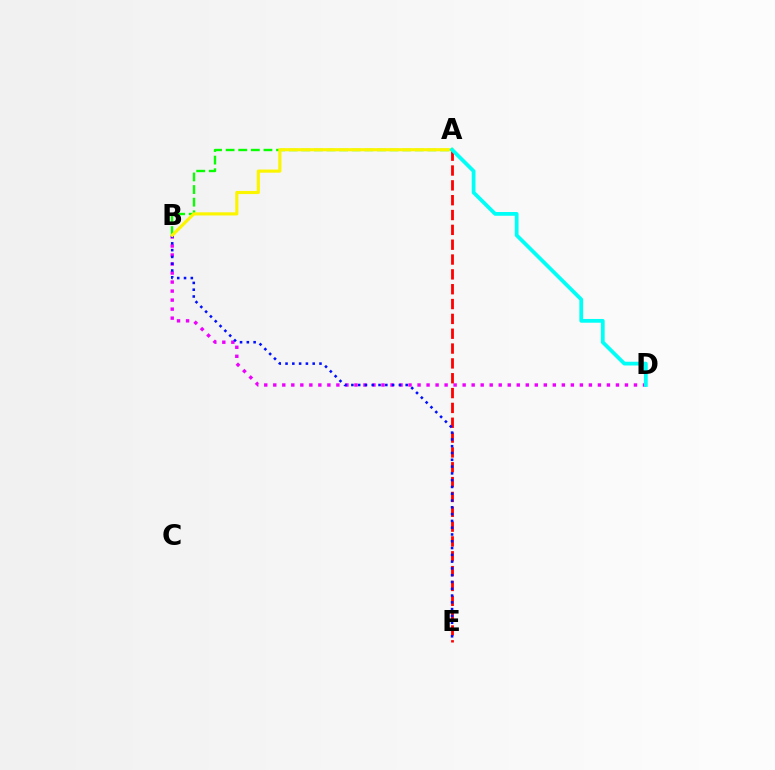{('B', 'D'): [{'color': '#ee00ff', 'line_style': 'dotted', 'thickness': 2.45}], ('A', 'E'): [{'color': '#ff0000', 'line_style': 'dashed', 'thickness': 2.02}], ('A', 'B'): [{'color': '#08ff00', 'line_style': 'dashed', 'thickness': 1.71}, {'color': '#fcf500', 'line_style': 'solid', 'thickness': 2.27}], ('B', 'E'): [{'color': '#0010ff', 'line_style': 'dotted', 'thickness': 1.84}], ('A', 'D'): [{'color': '#00fff6', 'line_style': 'solid', 'thickness': 2.7}]}